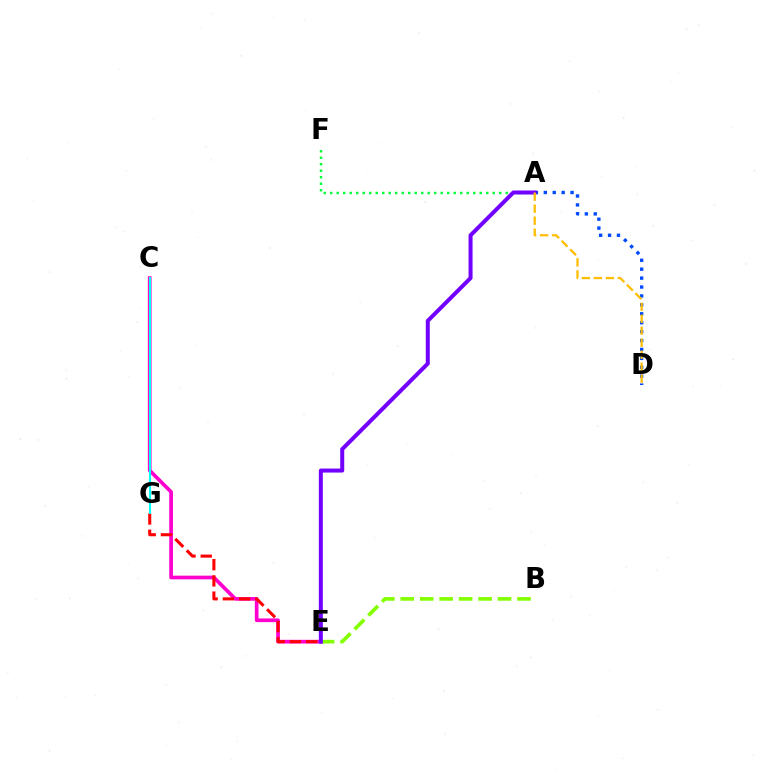{('A', 'F'): [{'color': '#00ff39', 'line_style': 'dotted', 'thickness': 1.77}], ('C', 'E'): [{'color': '#ff00cf', 'line_style': 'solid', 'thickness': 2.66}], ('A', 'D'): [{'color': '#004bff', 'line_style': 'dotted', 'thickness': 2.42}, {'color': '#ffbd00', 'line_style': 'dashed', 'thickness': 1.63}], ('E', 'G'): [{'color': '#ff0000', 'line_style': 'dashed', 'thickness': 2.2}], ('B', 'E'): [{'color': '#84ff00', 'line_style': 'dashed', 'thickness': 2.64}], ('C', 'G'): [{'color': '#00fff6', 'line_style': 'solid', 'thickness': 1.51}], ('A', 'E'): [{'color': '#7200ff', 'line_style': 'solid', 'thickness': 2.88}]}